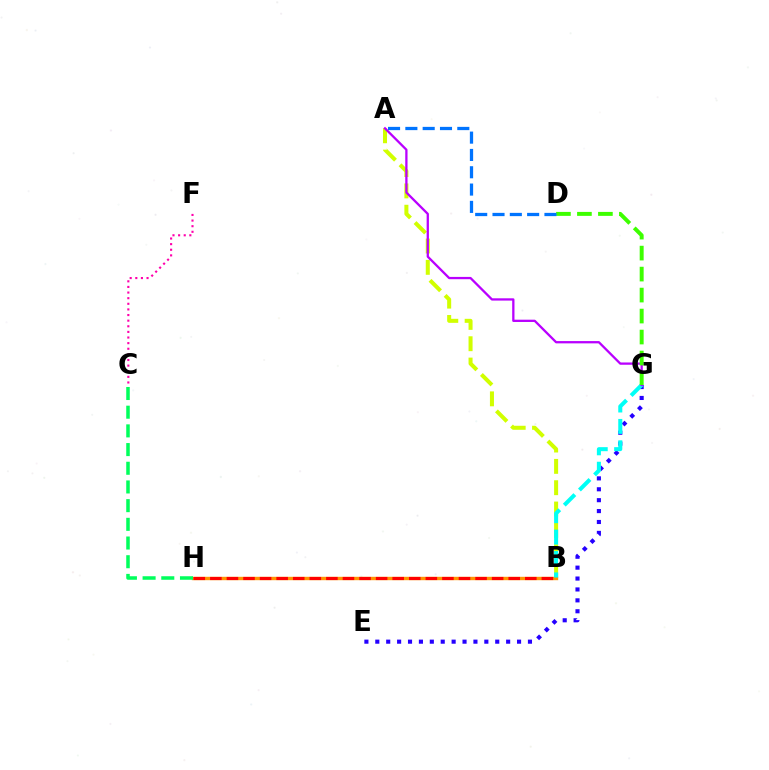{('A', 'B'): [{'color': '#d1ff00', 'line_style': 'dashed', 'thickness': 2.9}], ('B', 'H'): [{'color': '#ff9400', 'line_style': 'solid', 'thickness': 2.44}, {'color': '#ff0000', 'line_style': 'dashed', 'thickness': 2.25}], ('E', 'G'): [{'color': '#2500ff', 'line_style': 'dotted', 'thickness': 2.96}], ('C', 'F'): [{'color': '#ff00ac', 'line_style': 'dotted', 'thickness': 1.53}], ('B', 'G'): [{'color': '#00fff6', 'line_style': 'dashed', 'thickness': 2.91}], ('A', 'G'): [{'color': '#b900ff', 'line_style': 'solid', 'thickness': 1.64}], ('C', 'H'): [{'color': '#00ff5c', 'line_style': 'dashed', 'thickness': 2.54}], ('D', 'G'): [{'color': '#3dff00', 'line_style': 'dashed', 'thickness': 2.85}], ('A', 'D'): [{'color': '#0074ff', 'line_style': 'dashed', 'thickness': 2.35}]}